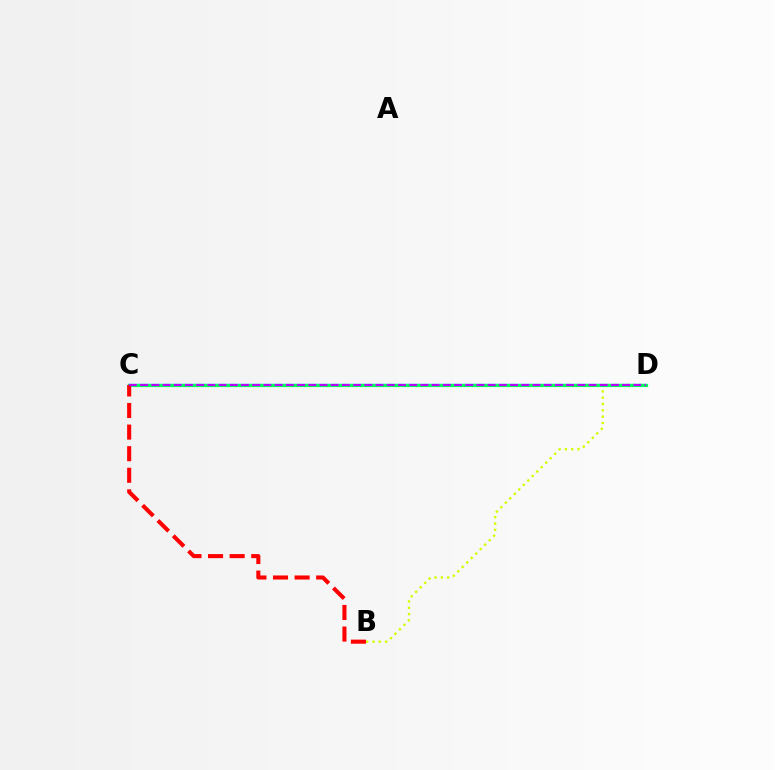{('B', 'D'): [{'color': '#d1ff00', 'line_style': 'dotted', 'thickness': 1.72}], ('C', 'D'): [{'color': '#0074ff', 'line_style': 'solid', 'thickness': 1.62}, {'color': '#00ff5c', 'line_style': 'solid', 'thickness': 2.28}, {'color': '#b900ff', 'line_style': 'dashed', 'thickness': 1.52}], ('B', 'C'): [{'color': '#ff0000', 'line_style': 'dashed', 'thickness': 2.93}]}